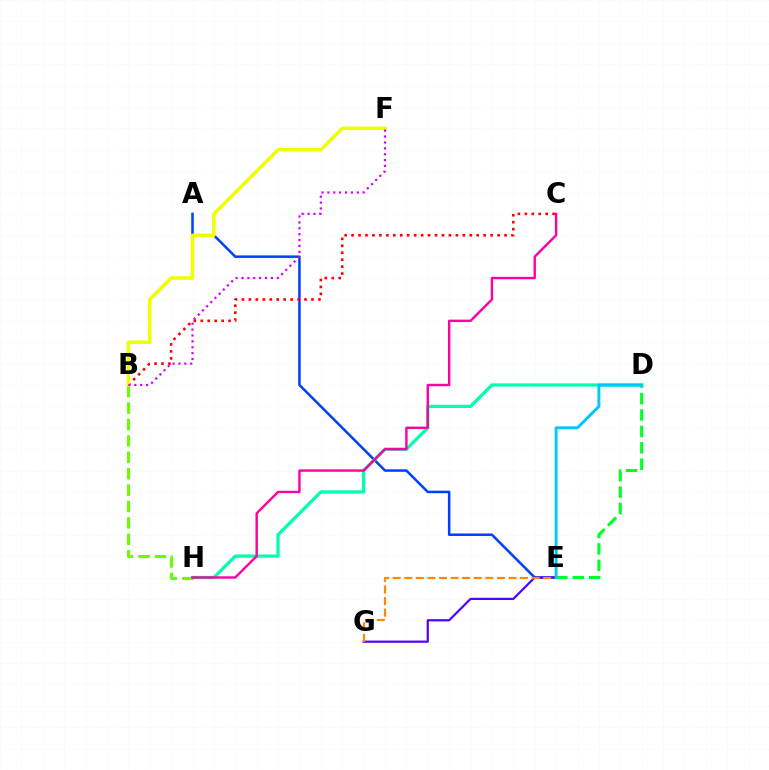{('A', 'E'): [{'color': '#003fff', 'line_style': 'solid', 'thickness': 1.81}], ('D', 'H'): [{'color': '#00ffaf', 'line_style': 'solid', 'thickness': 2.35}], ('E', 'G'): [{'color': '#4f00ff', 'line_style': 'solid', 'thickness': 1.58}, {'color': '#ff8800', 'line_style': 'dashed', 'thickness': 1.57}], ('D', 'E'): [{'color': '#00ff27', 'line_style': 'dashed', 'thickness': 2.23}, {'color': '#00c7ff', 'line_style': 'solid', 'thickness': 2.09}], ('B', 'C'): [{'color': '#ff0000', 'line_style': 'dotted', 'thickness': 1.89}], ('B', 'H'): [{'color': '#66ff00', 'line_style': 'dashed', 'thickness': 2.23}], ('B', 'F'): [{'color': '#eeff00', 'line_style': 'solid', 'thickness': 2.52}, {'color': '#d600ff', 'line_style': 'dotted', 'thickness': 1.6}], ('C', 'H'): [{'color': '#ff00a0', 'line_style': 'solid', 'thickness': 1.74}]}